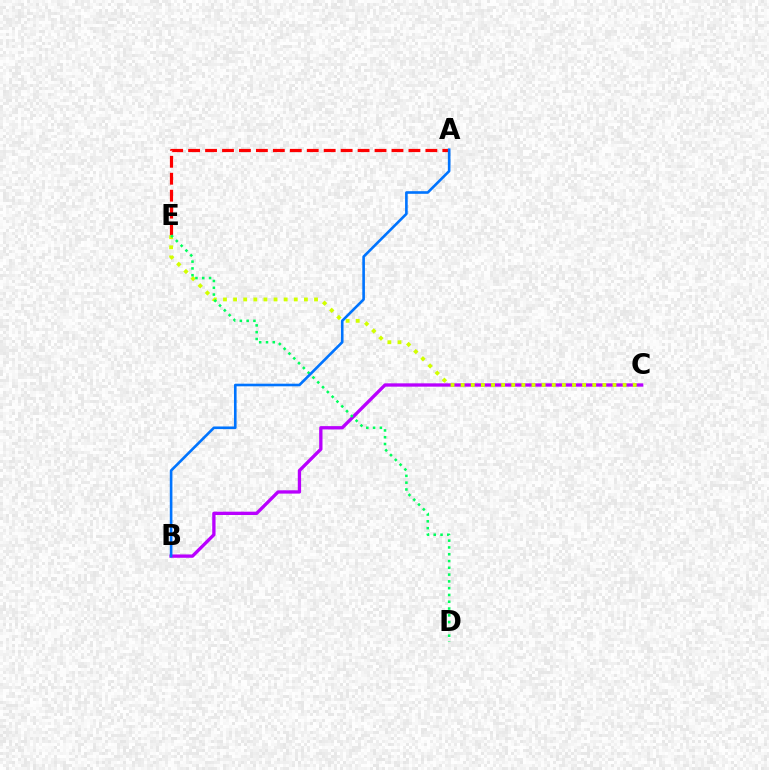{('B', 'C'): [{'color': '#b900ff', 'line_style': 'solid', 'thickness': 2.39}], ('A', 'E'): [{'color': '#ff0000', 'line_style': 'dashed', 'thickness': 2.3}], ('C', 'E'): [{'color': '#d1ff00', 'line_style': 'dotted', 'thickness': 2.75}], ('D', 'E'): [{'color': '#00ff5c', 'line_style': 'dotted', 'thickness': 1.84}], ('A', 'B'): [{'color': '#0074ff', 'line_style': 'solid', 'thickness': 1.89}]}